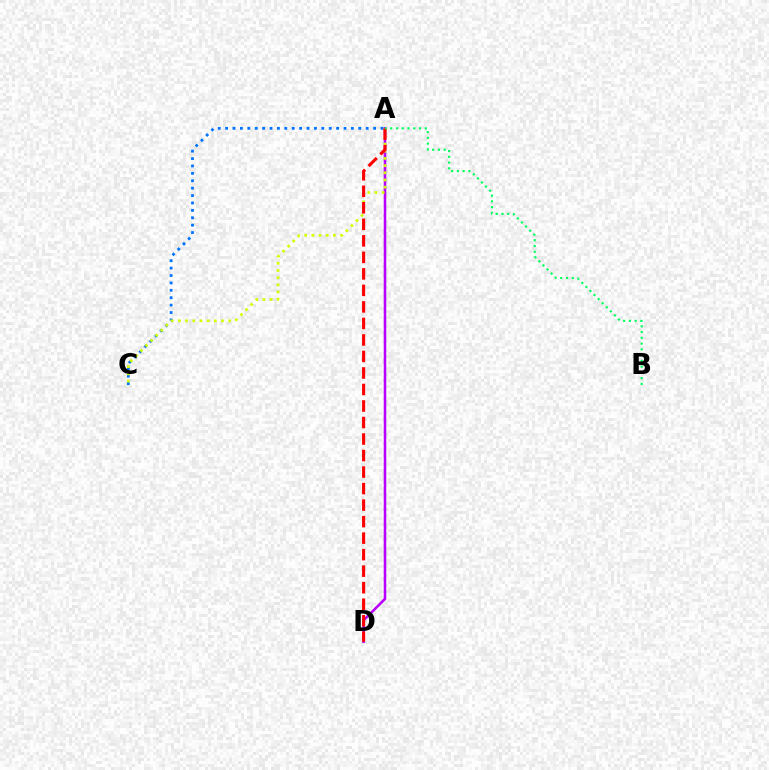{('A', 'D'): [{'color': '#b900ff', 'line_style': 'solid', 'thickness': 1.84}, {'color': '#ff0000', 'line_style': 'dashed', 'thickness': 2.24}], ('A', 'C'): [{'color': '#0074ff', 'line_style': 'dotted', 'thickness': 2.01}, {'color': '#d1ff00', 'line_style': 'dotted', 'thickness': 1.95}], ('A', 'B'): [{'color': '#00ff5c', 'line_style': 'dotted', 'thickness': 1.56}]}